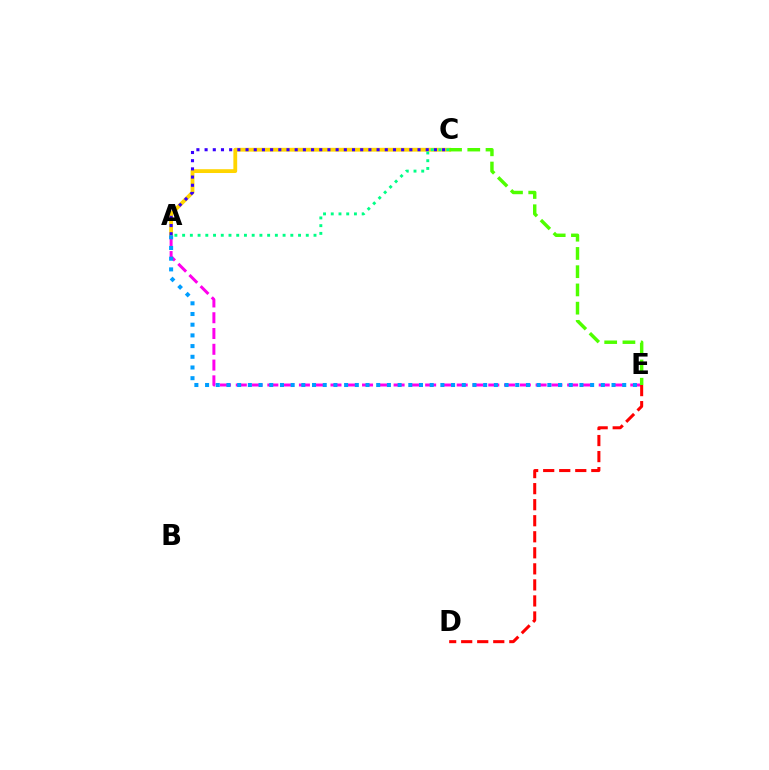{('A', 'E'): [{'color': '#ff00ed', 'line_style': 'dashed', 'thickness': 2.14}, {'color': '#009eff', 'line_style': 'dotted', 'thickness': 2.91}], ('D', 'E'): [{'color': '#ff0000', 'line_style': 'dashed', 'thickness': 2.18}], ('A', 'C'): [{'color': '#ffd500', 'line_style': 'solid', 'thickness': 2.74}, {'color': '#3700ff', 'line_style': 'dotted', 'thickness': 2.23}, {'color': '#00ff86', 'line_style': 'dotted', 'thickness': 2.1}], ('C', 'E'): [{'color': '#4fff00', 'line_style': 'dashed', 'thickness': 2.48}]}